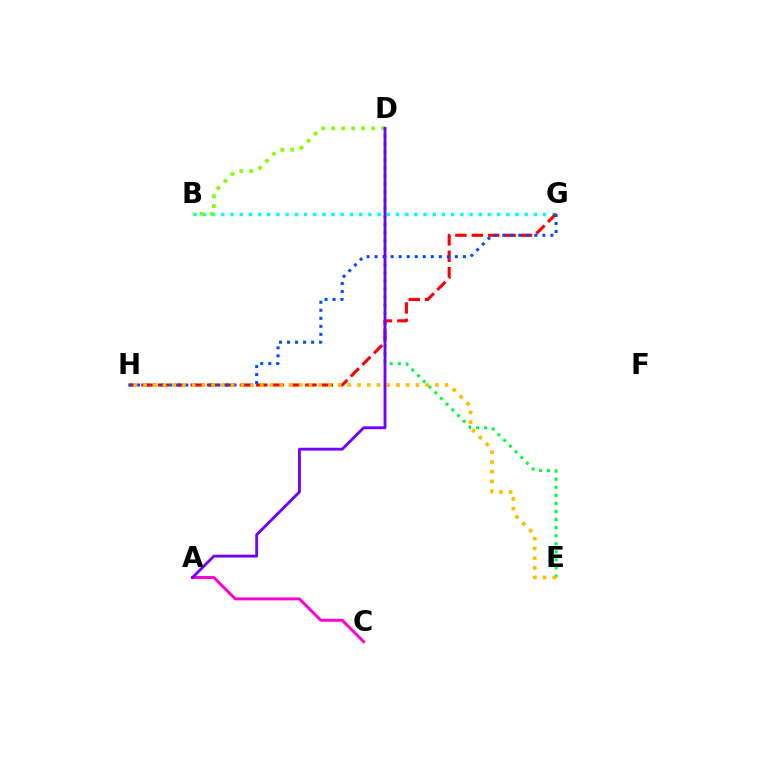{('A', 'C'): [{'color': '#ff00cf', 'line_style': 'solid', 'thickness': 2.11}], ('B', 'G'): [{'color': '#00fff6', 'line_style': 'dotted', 'thickness': 2.5}], ('B', 'D'): [{'color': '#84ff00', 'line_style': 'dotted', 'thickness': 2.71}], ('D', 'E'): [{'color': '#00ff39', 'line_style': 'dotted', 'thickness': 2.19}], ('G', 'H'): [{'color': '#ff0000', 'line_style': 'dashed', 'thickness': 2.23}, {'color': '#004bff', 'line_style': 'dotted', 'thickness': 2.18}], ('E', 'H'): [{'color': '#ffbd00', 'line_style': 'dotted', 'thickness': 2.64}], ('A', 'D'): [{'color': '#7200ff', 'line_style': 'solid', 'thickness': 2.05}]}